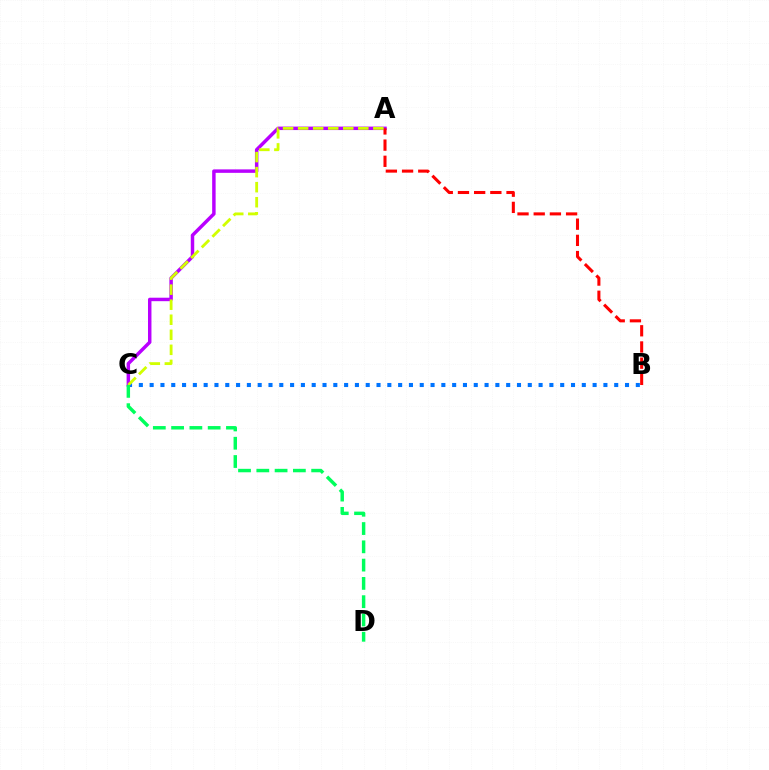{('B', 'C'): [{'color': '#0074ff', 'line_style': 'dotted', 'thickness': 2.94}], ('A', 'C'): [{'color': '#b900ff', 'line_style': 'solid', 'thickness': 2.49}, {'color': '#d1ff00', 'line_style': 'dashed', 'thickness': 2.04}], ('A', 'B'): [{'color': '#ff0000', 'line_style': 'dashed', 'thickness': 2.2}], ('C', 'D'): [{'color': '#00ff5c', 'line_style': 'dashed', 'thickness': 2.48}]}